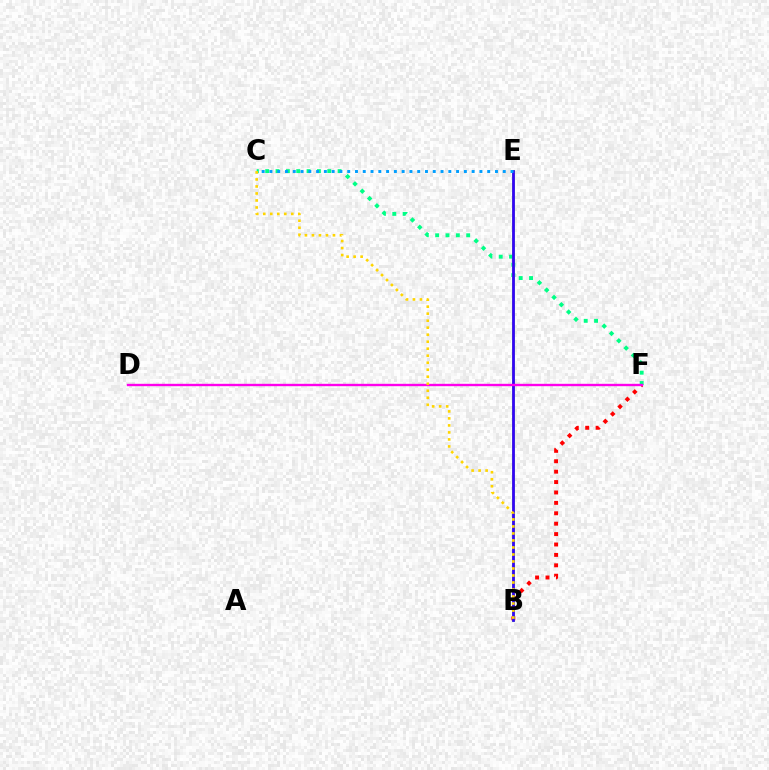{('B', 'F'): [{'color': '#ff0000', 'line_style': 'dotted', 'thickness': 2.83}], ('C', 'F'): [{'color': '#00ff86', 'line_style': 'dotted', 'thickness': 2.81}], ('B', 'E'): [{'color': '#4fff00', 'line_style': 'solid', 'thickness': 1.87}, {'color': '#3700ff', 'line_style': 'solid', 'thickness': 1.95}], ('C', 'E'): [{'color': '#009eff', 'line_style': 'dotted', 'thickness': 2.11}], ('D', 'F'): [{'color': '#ff00ed', 'line_style': 'solid', 'thickness': 1.71}], ('B', 'C'): [{'color': '#ffd500', 'line_style': 'dotted', 'thickness': 1.9}]}